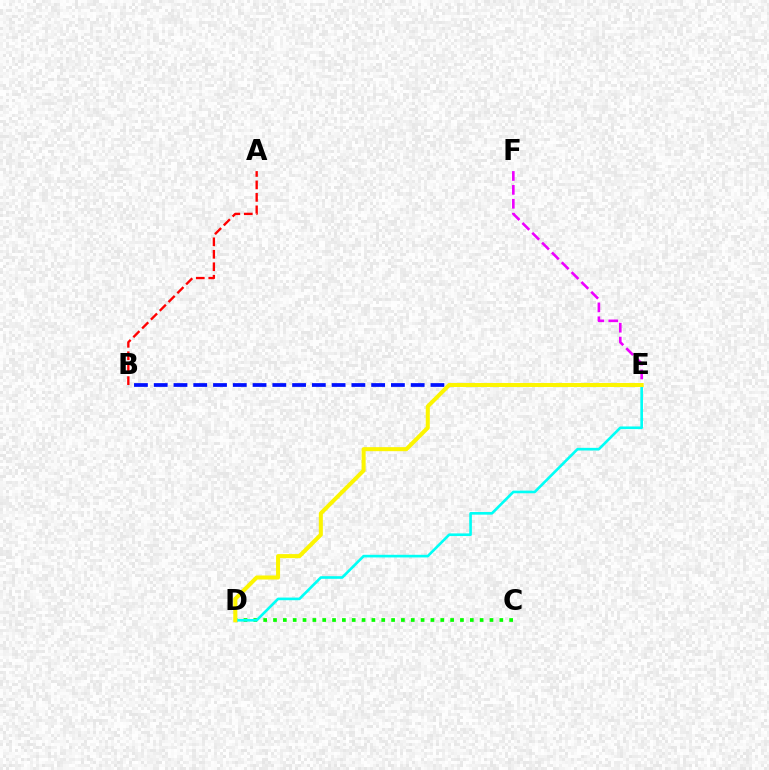{('C', 'D'): [{'color': '#08ff00', 'line_style': 'dotted', 'thickness': 2.67}], ('B', 'E'): [{'color': '#0010ff', 'line_style': 'dashed', 'thickness': 2.69}], ('D', 'E'): [{'color': '#00fff6', 'line_style': 'solid', 'thickness': 1.9}, {'color': '#fcf500', 'line_style': 'solid', 'thickness': 2.9}], ('E', 'F'): [{'color': '#ee00ff', 'line_style': 'dashed', 'thickness': 1.89}], ('A', 'B'): [{'color': '#ff0000', 'line_style': 'dashed', 'thickness': 1.69}]}